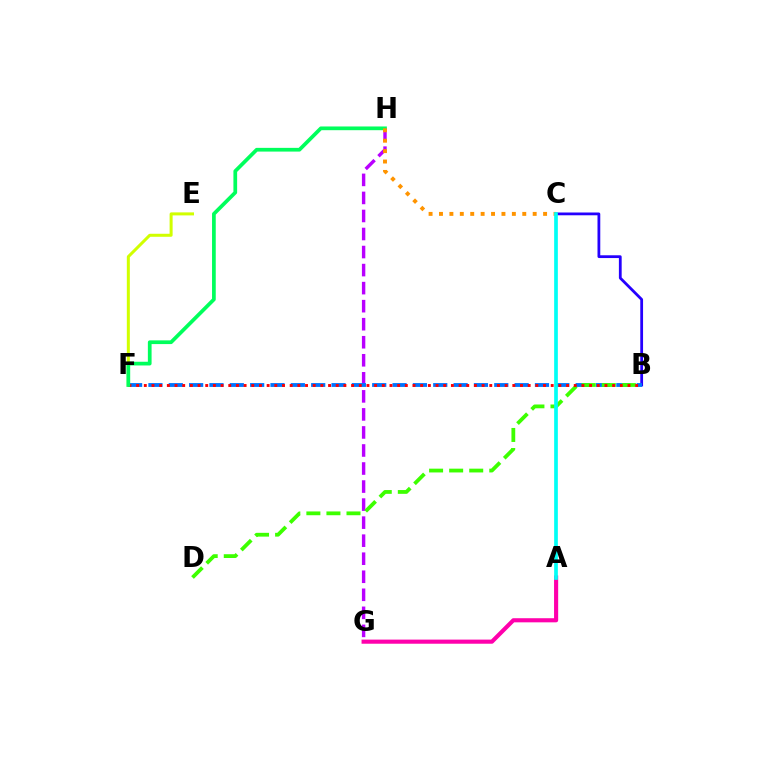{('G', 'H'): [{'color': '#b900ff', 'line_style': 'dashed', 'thickness': 2.45}], ('B', 'C'): [{'color': '#2500ff', 'line_style': 'solid', 'thickness': 2.0}], ('B', 'F'): [{'color': '#0074ff', 'line_style': 'dashed', 'thickness': 2.76}, {'color': '#ff0000', 'line_style': 'dotted', 'thickness': 2.09}], ('B', 'D'): [{'color': '#3dff00', 'line_style': 'dashed', 'thickness': 2.73}], ('E', 'F'): [{'color': '#d1ff00', 'line_style': 'solid', 'thickness': 2.17}], ('F', 'H'): [{'color': '#00ff5c', 'line_style': 'solid', 'thickness': 2.68}], ('C', 'H'): [{'color': '#ff9400', 'line_style': 'dotted', 'thickness': 2.83}], ('A', 'G'): [{'color': '#ff00ac', 'line_style': 'solid', 'thickness': 2.97}], ('A', 'C'): [{'color': '#00fff6', 'line_style': 'solid', 'thickness': 2.66}]}